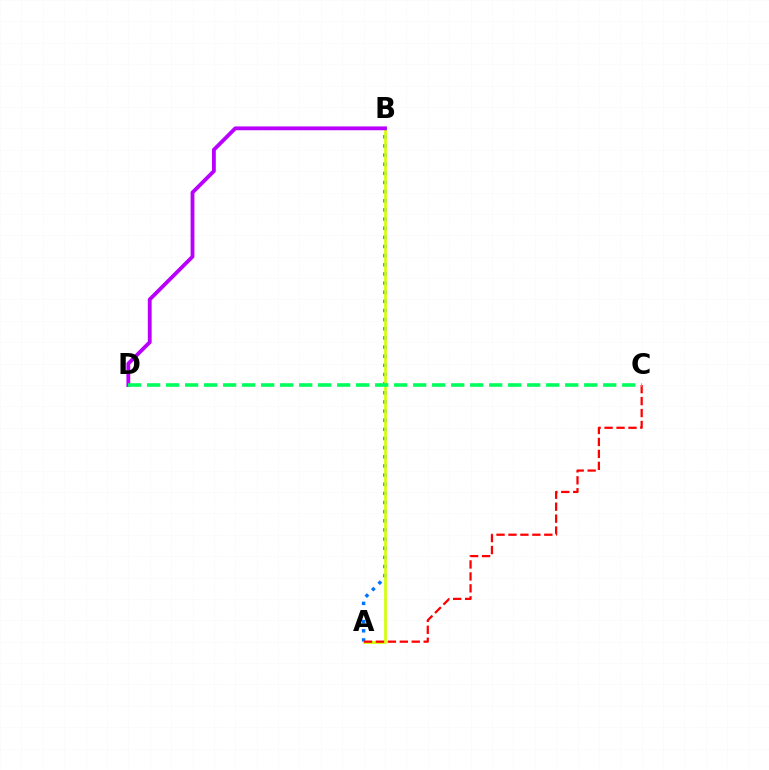{('A', 'B'): [{'color': '#0074ff', 'line_style': 'dotted', 'thickness': 2.48}, {'color': '#d1ff00', 'line_style': 'solid', 'thickness': 1.92}], ('B', 'D'): [{'color': '#b900ff', 'line_style': 'solid', 'thickness': 2.75}], ('A', 'C'): [{'color': '#ff0000', 'line_style': 'dashed', 'thickness': 1.62}], ('C', 'D'): [{'color': '#00ff5c', 'line_style': 'dashed', 'thickness': 2.58}]}